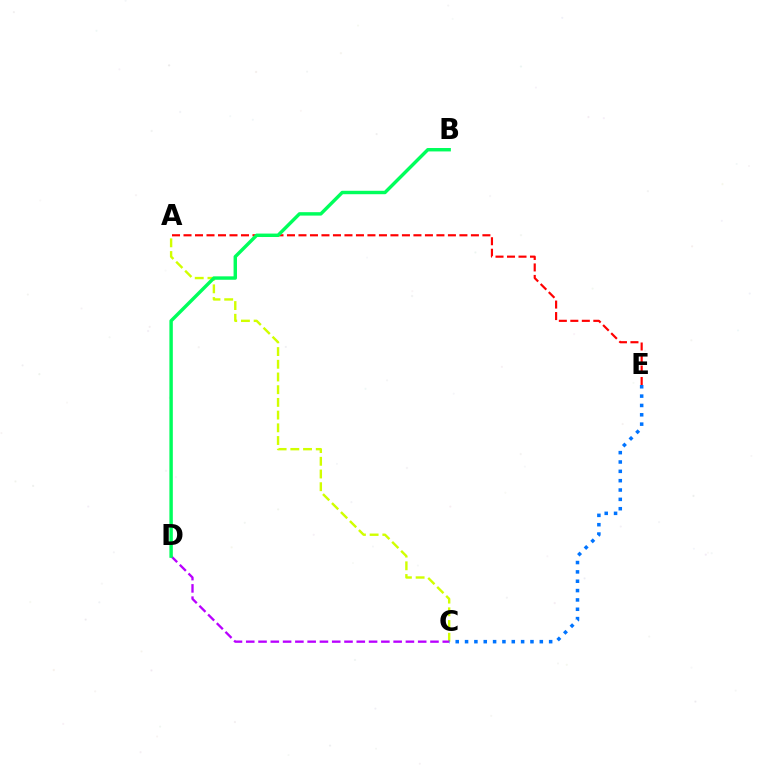{('A', 'E'): [{'color': '#ff0000', 'line_style': 'dashed', 'thickness': 1.56}], ('A', 'C'): [{'color': '#d1ff00', 'line_style': 'dashed', 'thickness': 1.73}], ('C', 'E'): [{'color': '#0074ff', 'line_style': 'dotted', 'thickness': 2.54}], ('C', 'D'): [{'color': '#b900ff', 'line_style': 'dashed', 'thickness': 1.67}], ('B', 'D'): [{'color': '#00ff5c', 'line_style': 'solid', 'thickness': 2.46}]}